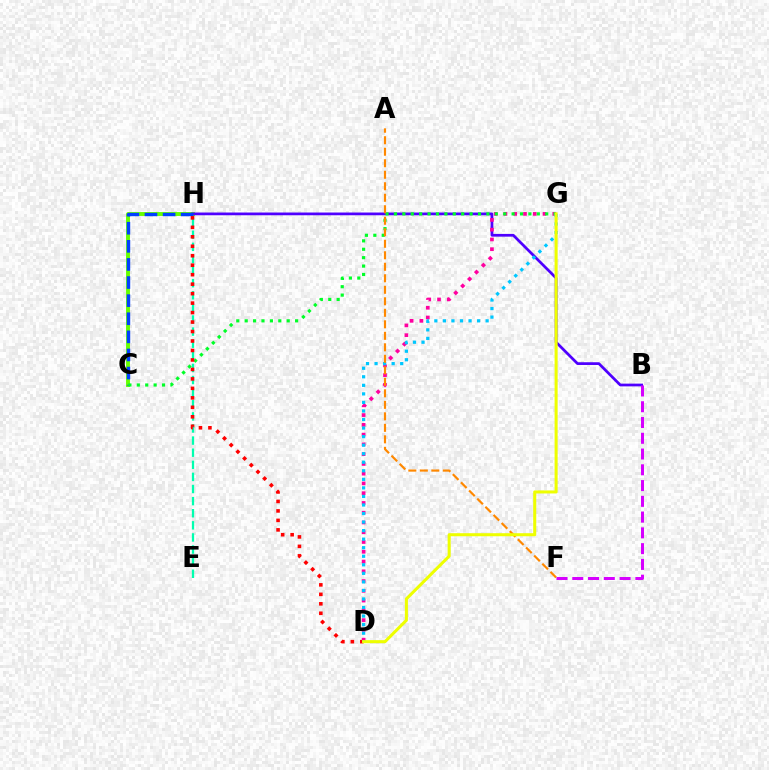{('E', 'H'): [{'color': '#00ffaf', 'line_style': 'dashed', 'thickness': 1.64}], ('C', 'H'): [{'color': '#66ff00', 'line_style': 'solid', 'thickness': 2.81}, {'color': '#003fff', 'line_style': 'dashed', 'thickness': 2.46}], ('B', 'H'): [{'color': '#4f00ff', 'line_style': 'solid', 'thickness': 1.97}], ('D', 'G'): [{'color': '#ff00a0', 'line_style': 'dotted', 'thickness': 2.65}, {'color': '#00c7ff', 'line_style': 'dotted', 'thickness': 2.32}, {'color': '#eeff00', 'line_style': 'solid', 'thickness': 2.19}], ('B', 'F'): [{'color': '#d600ff', 'line_style': 'dashed', 'thickness': 2.14}], ('C', 'G'): [{'color': '#00ff27', 'line_style': 'dotted', 'thickness': 2.28}], ('D', 'H'): [{'color': '#ff0000', 'line_style': 'dotted', 'thickness': 2.57}], ('A', 'F'): [{'color': '#ff8800', 'line_style': 'dashed', 'thickness': 1.56}]}